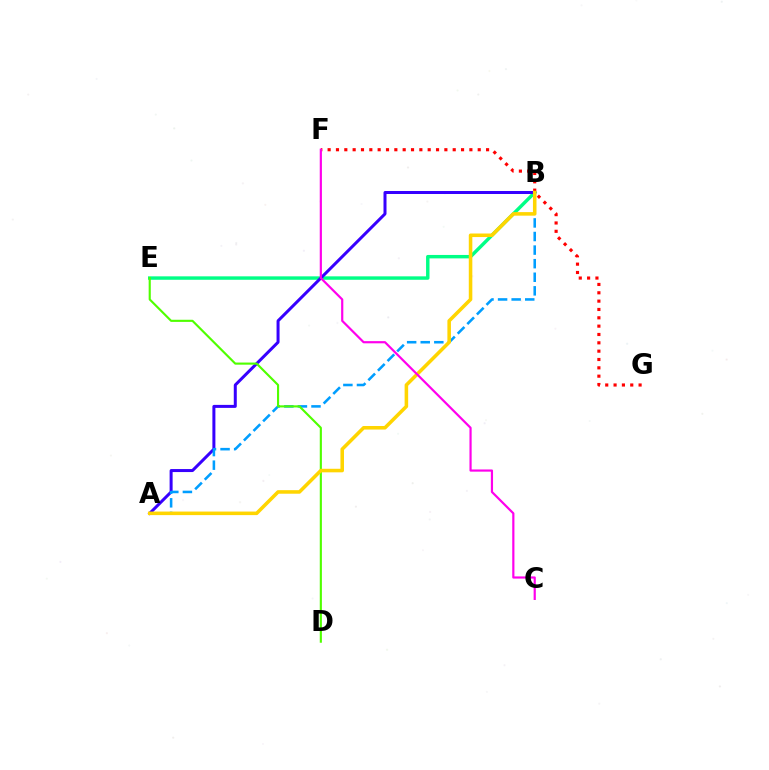{('B', 'E'): [{'color': '#00ff86', 'line_style': 'solid', 'thickness': 2.47}], ('A', 'B'): [{'color': '#3700ff', 'line_style': 'solid', 'thickness': 2.16}, {'color': '#009eff', 'line_style': 'dashed', 'thickness': 1.85}, {'color': '#ffd500', 'line_style': 'solid', 'thickness': 2.56}], ('F', 'G'): [{'color': '#ff0000', 'line_style': 'dotted', 'thickness': 2.27}], ('D', 'E'): [{'color': '#4fff00', 'line_style': 'solid', 'thickness': 1.53}], ('C', 'F'): [{'color': '#ff00ed', 'line_style': 'solid', 'thickness': 1.58}]}